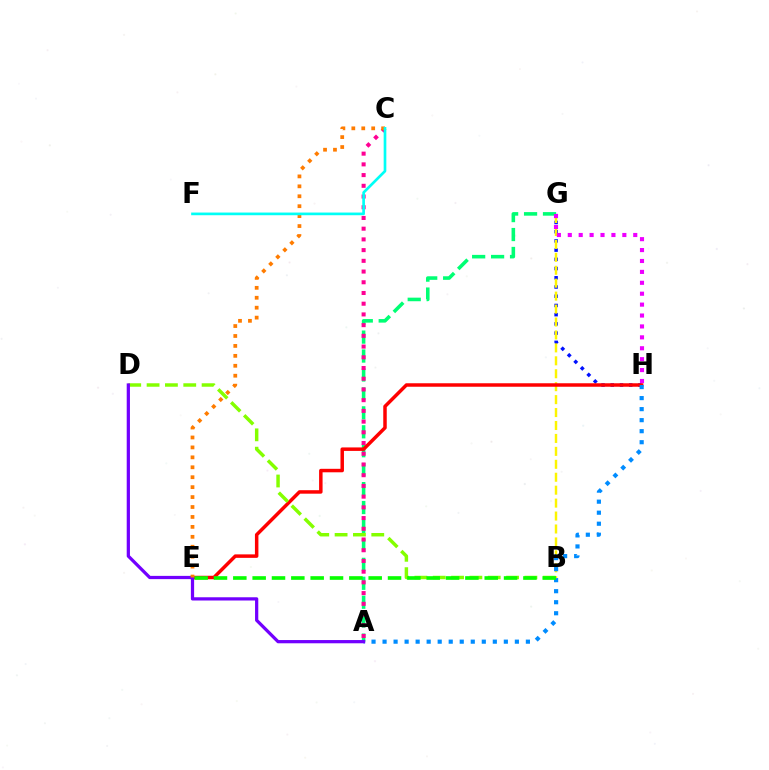{('G', 'H'): [{'color': '#0010ff', 'line_style': 'dotted', 'thickness': 2.51}, {'color': '#ee00ff', 'line_style': 'dotted', 'thickness': 2.96}], ('B', 'G'): [{'color': '#fcf500', 'line_style': 'dashed', 'thickness': 1.76}], ('A', 'G'): [{'color': '#00ff74', 'line_style': 'dashed', 'thickness': 2.57}], ('E', 'H'): [{'color': '#ff0000', 'line_style': 'solid', 'thickness': 2.51}], ('A', 'C'): [{'color': '#ff0094', 'line_style': 'dotted', 'thickness': 2.91}], ('B', 'D'): [{'color': '#84ff00', 'line_style': 'dashed', 'thickness': 2.49}], ('A', 'H'): [{'color': '#008cff', 'line_style': 'dotted', 'thickness': 3.0}], ('B', 'E'): [{'color': '#08ff00', 'line_style': 'dashed', 'thickness': 2.63}], ('A', 'D'): [{'color': '#7200ff', 'line_style': 'solid', 'thickness': 2.33}], ('C', 'E'): [{'color': '#ff7c00', 'line_style': 'dotted', 'thickness': 2.7}], ('C', 'F'): [{'color': '#00fff6', 'line_style': 'solid', 'thickness': 1.93}]}